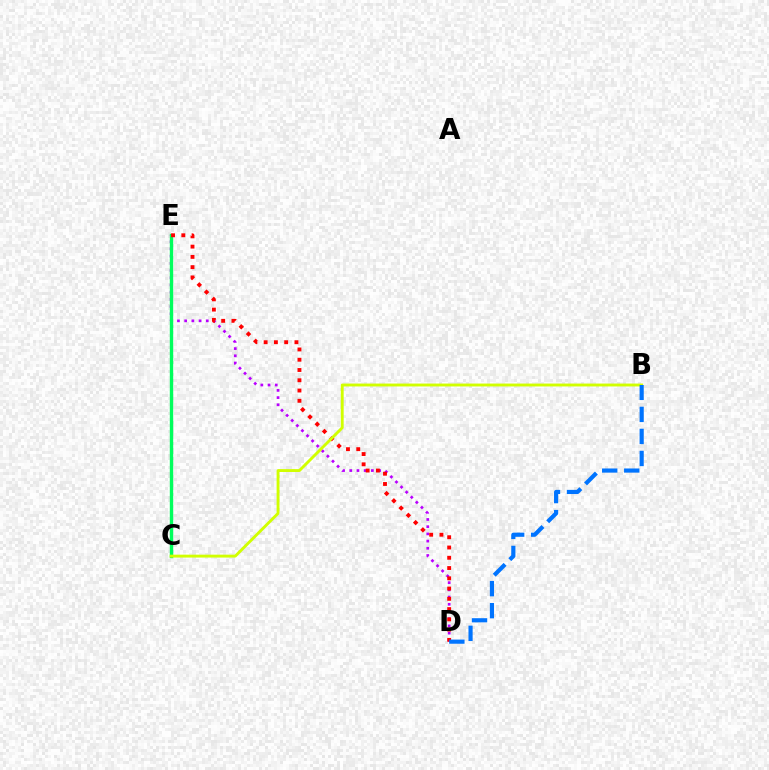{('D', 'E'): [{'color': '#b900ff', 'line_style': 'dotted', 'thickness': 1.96}, {'color': '#ff0000', 'line_style': 'dotted', 'thickness': 2.79}], ('C', 'E'): [{'color': '#00ff5c', 'line_style': 'solid', 'thickness': 2.44}], ('B', 'C'): [{'color': '#d1ff00', 'line_style': 'solid', 'thickness': 2.08}], ('B', 'D'): [{'color': '#0074ff', 'line_style': 'dashed', 'thickness': 2.99}]}